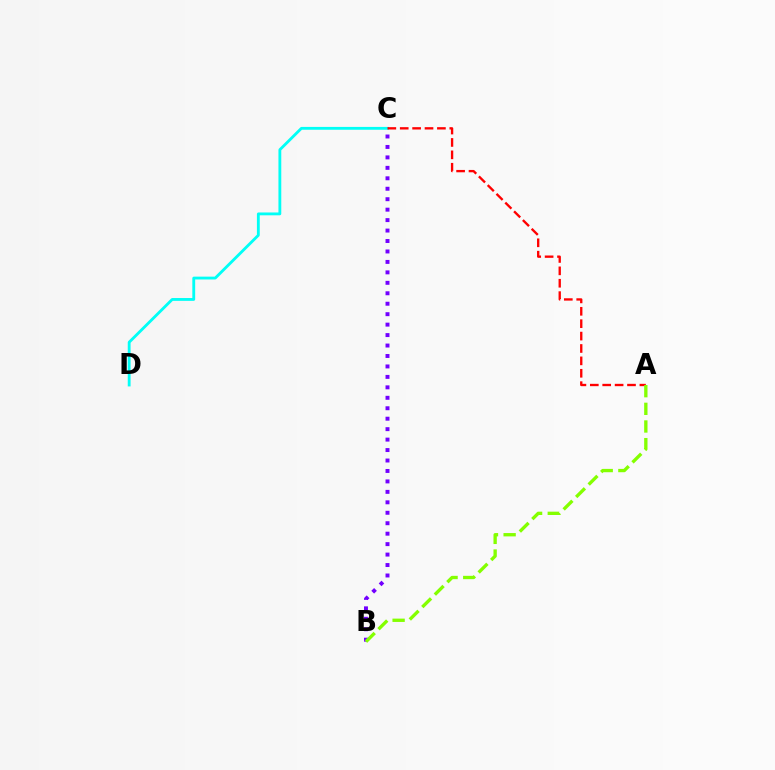{('B', 'C'): [{'color': '#7200ff', 'line_style': 'dotted', 'thickness': 2.84}], ('C', 'D'): [{'color': '#00fff6', 'line_style': 'solid', 'thickness': 2.04}], ('A', 'C'): [{'color': '#ff0000', 'line_style': 'dashed', 'thickness': 1.68}], ('A', 'B'): [{'color': '#84ff00', 'line_style': 'dashed', 'thickness': 2.4}]}